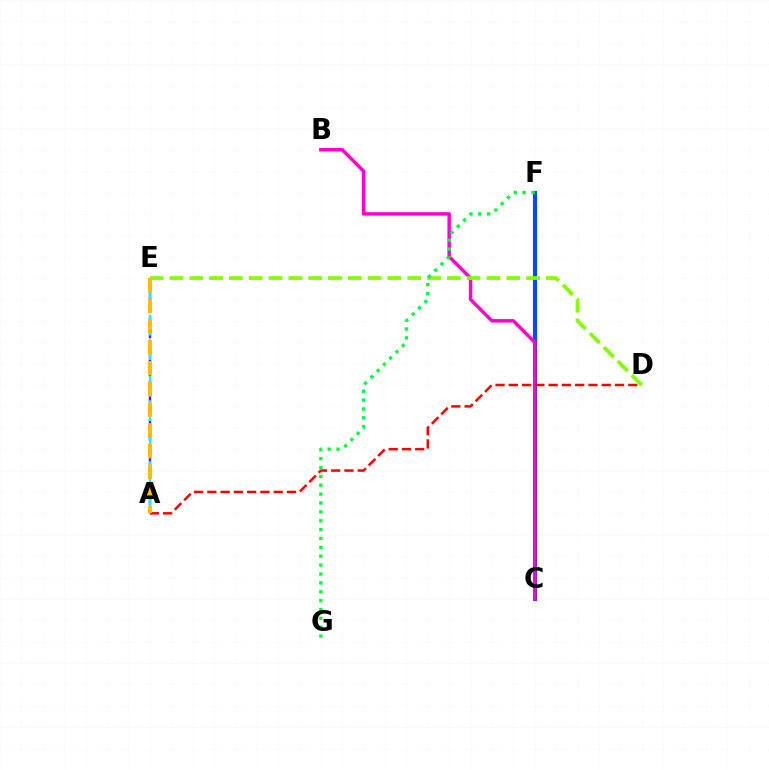{('C', 'F'): [{'color': '#004bff', 'line_style': 'solid', 'thickness': 2.97}], ('A', 'E'): [{'color': '#7200ff', 'line_style': 'dashed', 'thickness': 1.74}, {'color': '#00fff6', 'line_style': 'dashed', 'thickness': 1.66}, {'color': '#ffbd00', 'line_style': 'dashed', 'thickness': 2.82}], ('B', 'C'): [{'color': '#ff00cf', 'line_style': 'solid', 'thickness': 2.49}], ('A', 'D'): [{'color': '#ff0000', 'line_style': 'dashed', 'thickness': 1.8}], ('D', 'E'): [{'color': '#84ff00', 'line_style': 'dashed', 'thickness': 2.69}], ('F', 'G'): [{'color': '#00ff39', 'line_style': 'dotted', 'thickness': 2.41}]}